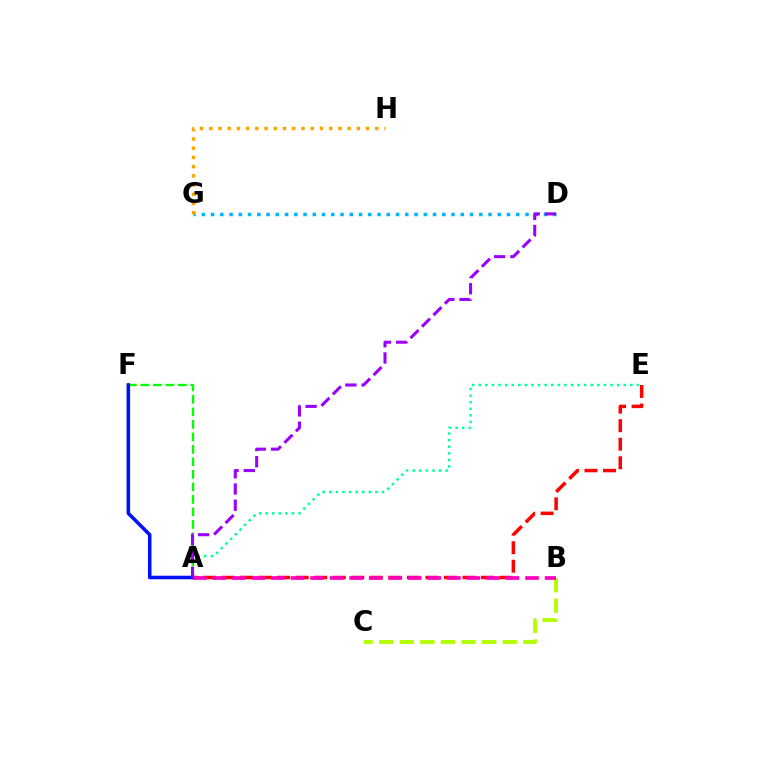{('D', 'G'): [{'color': '#00b5ff', 'line_style': 'dotted', 'thickness': 2.51}], ('G', 'H'): [{'color': '#ffa500', 'line_style': 'dotted', 'thickness': 2.51}], ('B', 'C'): [{'color': '#b3ff00', 'line_style': 'dashed', 'thickness': 2.8}], ('A', 'E'): [{'color': '#ff0000', 'line_style': 'dashed', 'thickness': 2.52}, {'color': '#00ff9d', 'line_style': 'dotted', 'thickness': 1.79}], ('A', 'F'): [{'color': '#08ff00', 'line_style': 'dashed', 'thickness': 1.7}, {'color': '#0010ff', 'line_style': 'solid', 'thickness': 2.55}], ('A', 'B'): [{'color': '#ff00bd', 'line_style': 'dashed', 'thickness': 2.65}], ('A', 'D'): [{'color': '#9b00ff', 'line_style': 'dashed', 'thickness': 2.2}]}